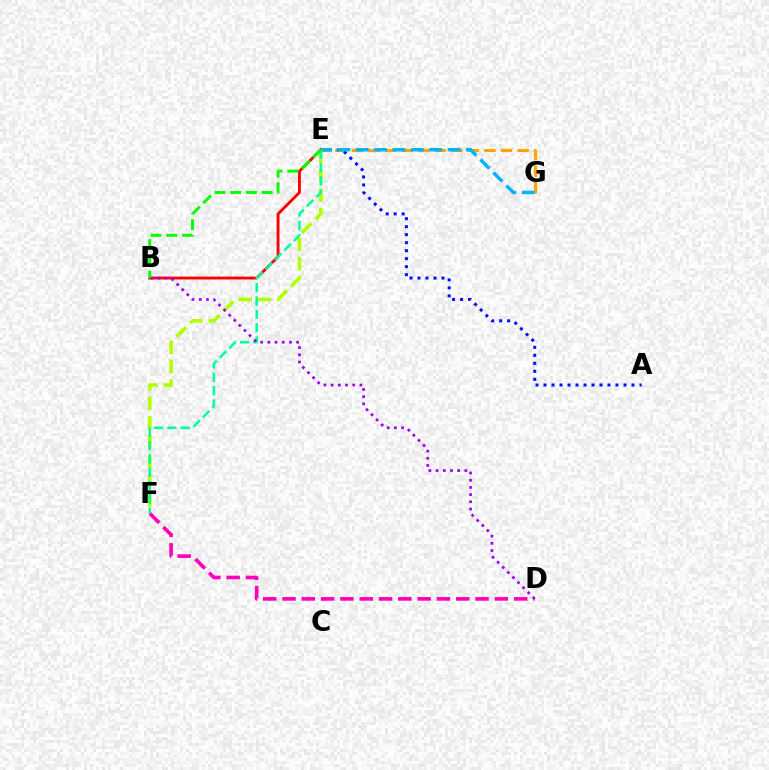{('E', 'G'): [{'color': '#ffa500', 'line_style': 'dashed', 'thickness': 2.25}, {'color': '#00b5ff', 'line_style': 'dashed', 'thickness': 2.5}], ('A', 'E'): [{'color': '#0010ff', 'line_style': 'dotted', 'thickness': 2.17}], ('E', 'F'): [{'color': '#b3ff00', 'line_style': 'dashed', 'thickness': 2.63}, {'color': '#00ff9d', 'line_style': 'dashed', 'thickness': 1.81}], ('D', 'F'): [{'color': '#ff00bd', 'line_style': 'dashed', 'thickness': 2.62}], ('B', 'E'): [{'color': '#ff0000', 'line_style': 'solid', 'thickness': 2.06}, {'color': '#08ff00', 'line_style': 'dashed', 'thickness': 2.13}], ('B', 'D'): [{'color': '#9b00ff', 'line_style': 'dotted', 'thickness': 1.95}]}